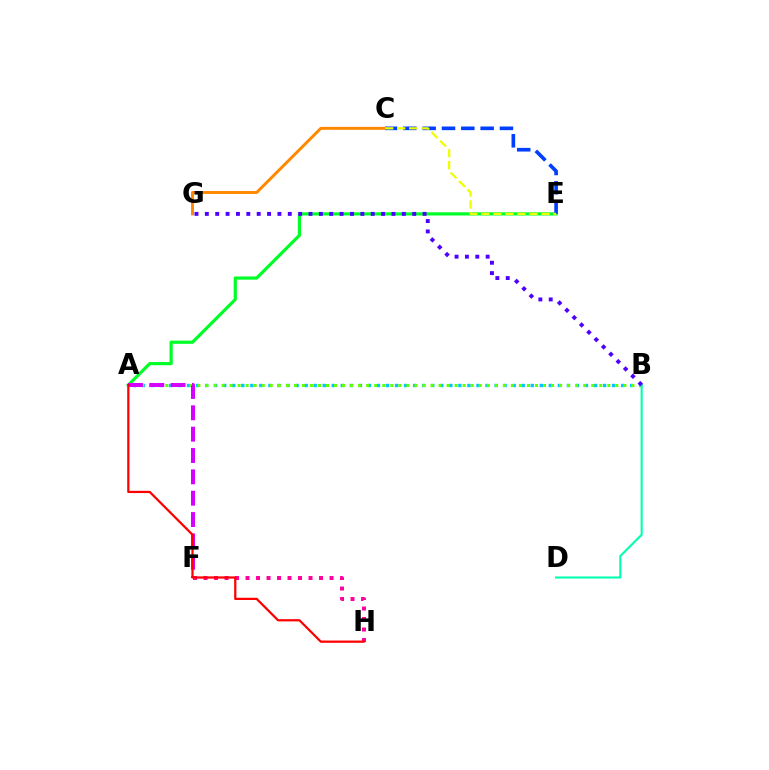{('A', 'E'): [{'color': '#00ff27', 'line_style': 'solid', 'thickness': 2.3}], ('A', 'B'): [{'color': '#00c7ff', 'line_style': 'dotted', 'thickness': 2.46}, {'color': '#66ff00', 'line_style': 'dotted', 'thickness': 2.18}], ('F', 'H'): [{'color': '#ff00a0', 'line_style': 'dotted', 'thickness': 2.85}], ('C', 'G'): [{'color': '#ff8800', 'line_style': 'solid', 'thickness': 2.11}], ('C', 'E'): [{'color': '#003fff', 'line_style': 'dashed', 'thickness': 2.62}, {'color': '#eeff00', 'line_style': 'dashed', 'thickness': 1.64}], ('B', 'D'): [{'color': '#00ffaf', 'line_style': 'solid', 'thickness': 1.51}], ('B', 'G'): [{'color': '#4f00ff', 'line_style': 'dotted', 'thickness': 2.82}], ('A', 'F'): [{'color': '#d600ff', 'line_style': 'dashed', 'thickness': 2.9}], ('A', 'H'): [{'color': '#ff0000', 'line_style': 'solid', 'thickness': 1.61}]}